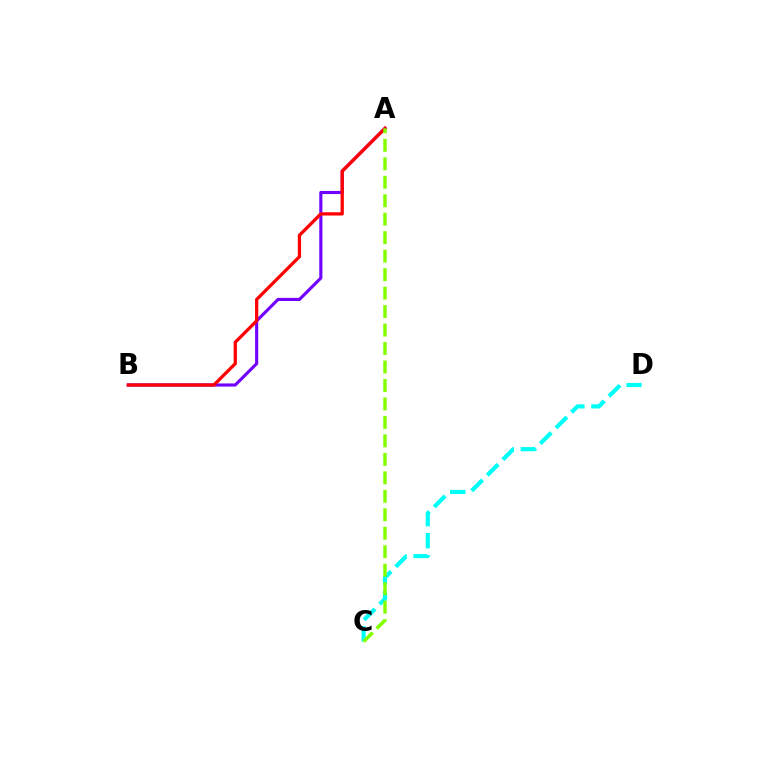{('A', 'B'): [{'color': '#7200ff', 'line_style': 'solid', 'thickness': 2.24}, {'color': '#ff0000', 'line_style': 'solid', 'thickness': 2.35}], ('C', 'D'): [{'color': '#00fff6', 'line_style': 'dashed', 'thickness': 3.0}], ('A', 'C'): [{'color': '#84ff00', 'line_style': 'dashed', 'thickness': 2.51}]}